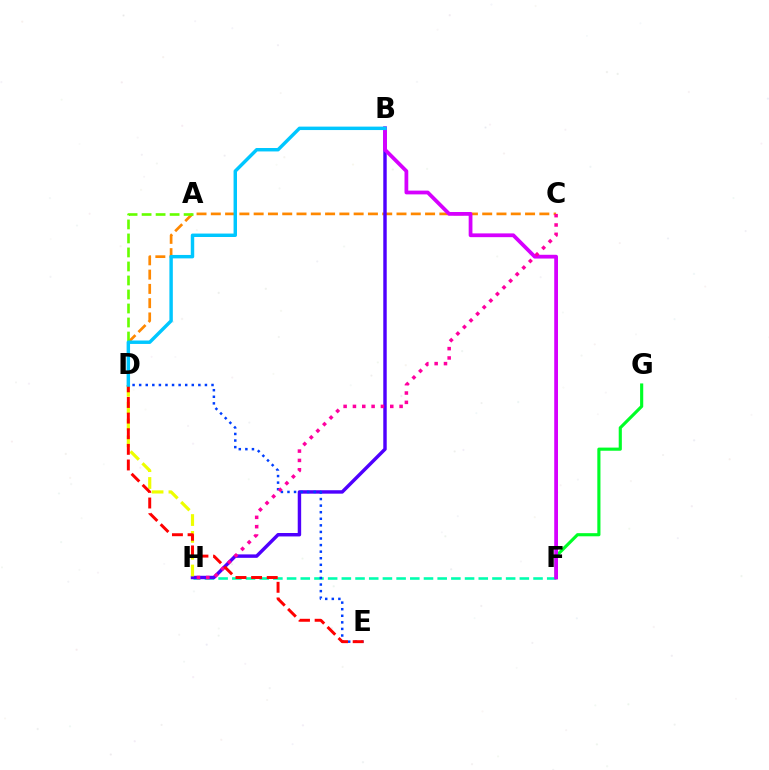{('F', 'H'): [{'color': '#00ffaf', 'line_style': 'dashed', 'thickness': 1.86}], ('C', 'D'): [{'color': '#ff8800', 'line_style': 'dashed', 'thickness': 1.94}], ('A', 'D'): [{'color': '#66ff00', 'line_style': 'dashed', 'thickness': 1.9}], ('F', 'G'): [{'color': '#00ff27', 'line_style': 'solid', 'thickness': 2.26}], ('B', 'H'): [{'color': '#4f00ff', 'line_style': 'solid', 'thickness': 2.48}], ('B', 'F'): [{'color': '#d600ff', 'line_style': 'solid', 'thickness': 2.71}], ('D', 'H'): [{'color': '#eeff00', 'line_style': 'dashed', 'thickness': 2.29}], ('D', 'E'): [{'color': '#003fff', 'line_style': 'dotted', 'thickness': 1.79}, {'color': '#ff0000', 'line_style': 'dashed', 'thickness': 2.12}], ('C', 'H'): [{'color': '#ff00a0', 'line_style': 'dotted', 'thickness': 2.54}], ('B', 'D'): [{'color': '#00c7ff', 'line_style': 'solid', 'thickness': 2.47}]}